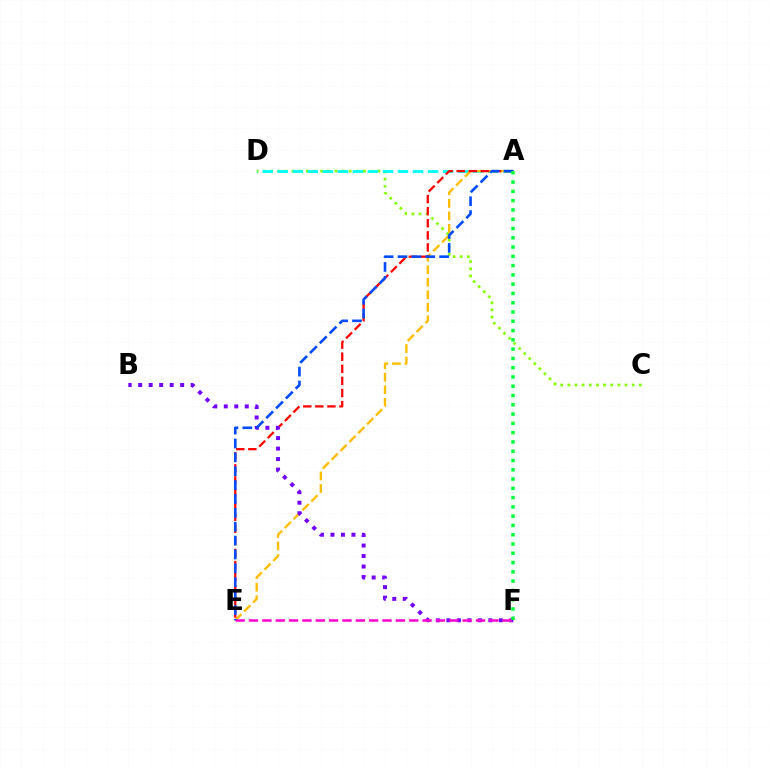{('C', 'D'): [{'color': '#84ff00', 'line_style': 'dotted', 'thickness': 1.94}], ('A', 'D'): [{'color': '#00fff6', 'line_style': 'dashed', 'thickness': 2.04}], ('A', 'E'): [{'color': '#ffbd00', 'line_style': 'dashed', 'thickness': 1.7}, {'color': '#ff0000', 'line_style': 'dashed', 'thickness': 1.64}, {'color': '#004bff', 'line_style': 'dashed', 'thickness': 1.88}], ('B', 'F'): [{'color': '#7200ff', 'line_style': 'dotted', 'thickness': 2.85}], ('E', 'F'): [{'color': '#ff00cf', 'line_style': 'dashed', 'thickness': 1.81}], ('A', 'F'): [{'color': '#00ff39', 'line_style': 'dotted', 'thickness': 2.52}]}